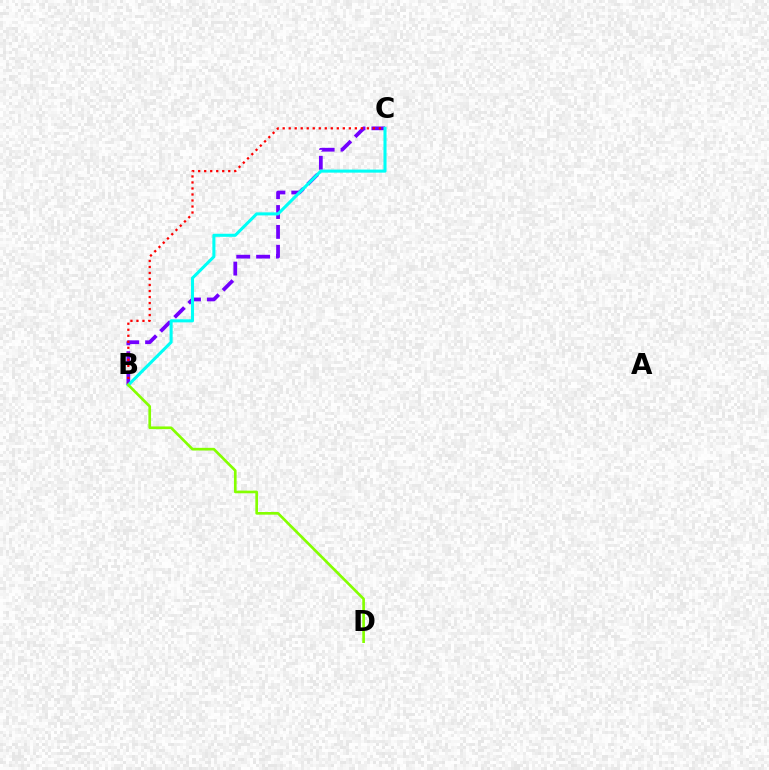{('B', 'C'): [{'color': '#7200ff', 'line_style': 'dashed', 'thickness': 2.7}, {'color': '#ff0000', 'line_style': 'dotted', 'thickness': 1.63}, {'color': '#00fff6', 'line_style': 'solid', 'thickness': 2.2}], ('B', 'D'): [{'color': '#84ff00', 'line_style': 'solid', 'thickness': 1.92}]}